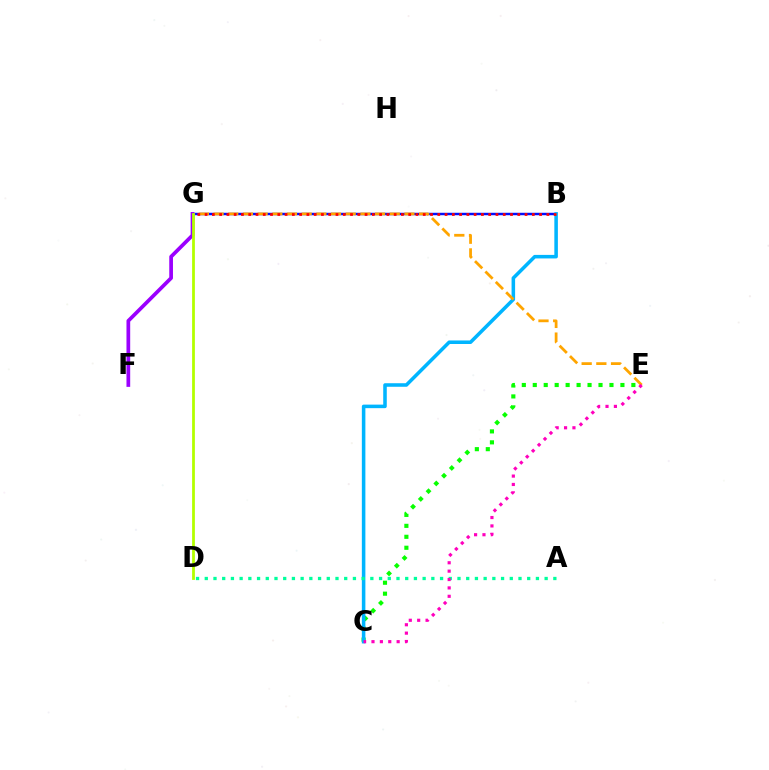{('B', 'G'): [{'color': '#0010ff', 'line_style': 'solid', 'thickness': 1.77}, {'color': '#ff0000', 'line_style': 'dotted', 'thickness': 1.98}], ('C', 'E'): [{'color': '#08ff00', 'line_style': 'dotted', 'thickness': 2.98}, {'color': '#ff00bd', 'line_style': 'dotted', 'thickness': 2.28}], ('B', 'C'): [{'color': '#00b5ff', 'line_style': 'solid', 'thickness': 2.55}], ('E', 'G'): [{'color': '#ffa500', 'line_style': 'dashed', 'thickness': 1.99}], ('A', 'D'): [{'color': '#00ff9d', 'line_style': 'dotted', 'thickness': 2.37}], ('F', 'G'): [{'color': '#9b00ff', 'line_style': 'solid', 'thickness': 2.67}], ('D', 'G'): [{'color': '#b3ff00', 'line_style': 'solid', 'thickness': 2.0}]}